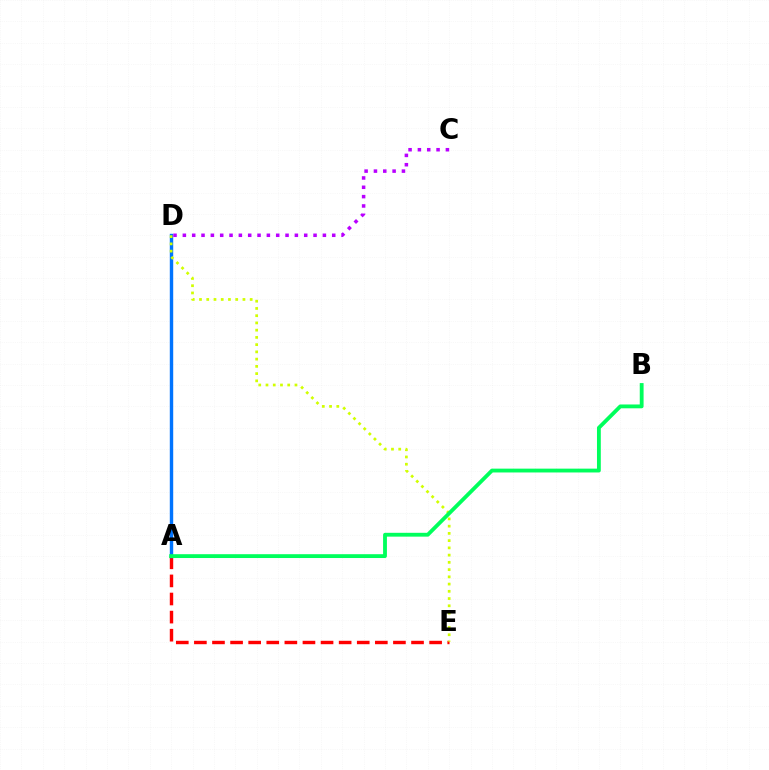{('A', 'E'): [{'color': '#ff0000', 'line_style': 'dashed', 'thickness': 2.46}], ('A', 'D'): [{'color': '#0074ff', 'line_style': 'solid', 'thickness': 2.46}], ('D', 'E'): [{'color': '#d1ff00', 'line_style': 'dotted', 'thickness': 1.97}], ('C', 'D'): [{'color': '#b900ff', 'line_style': 'dotted', 'thickness': 2.54}], ('A', 'B'): [{'color': '#00ff5c', 'line_style': 'solid', 'thickness': 2.76}]}